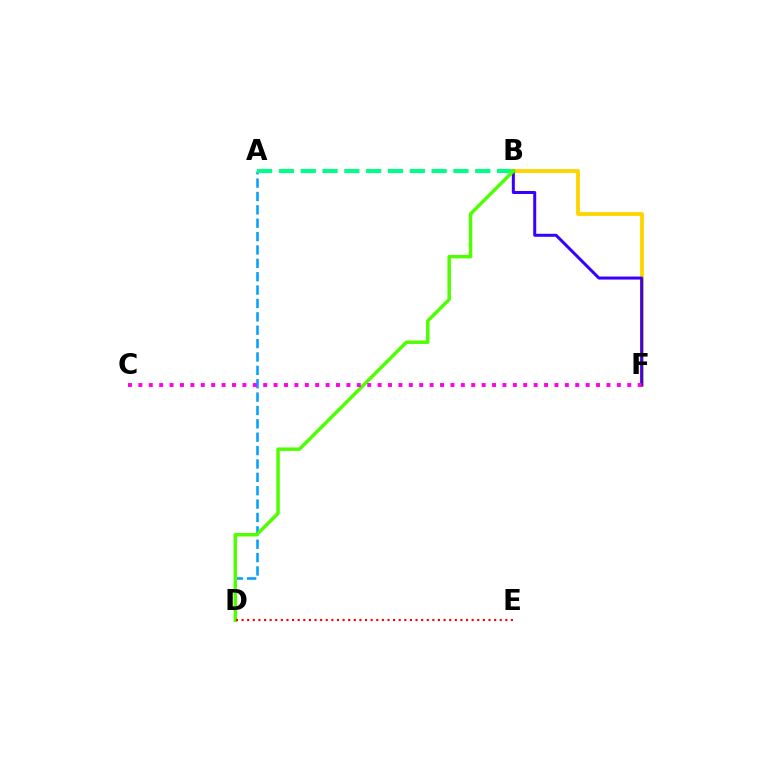{('A', 'D'): [{'color': '#009eff', 'line_style': 'dashed', 'thickness': 1.82}], ('A', 'B'): [{'color': '#00ff86', 'line_style': 'dashed', 'thickness': 2.96}], ('B', 'F'): [{'color': '#ffd500', 'line_style': 'solid', 'thickness': 2.76}, {'color': '#3700ff', 'line_style': 'solid', 'thickness': 2.16}], ('B', 'D'): [{'color': '#4fff00', 'line_style': 'solid', 'thickness': 2.5}], ('C', 'F'): [{'color': '#ff00ed', 'line_style': 'dotted', 'thickness': 2.83}], ('D', 'E'): [{'color': '#ff0000', 'line_style': 'dotted', 'thickness': 1.52}]}